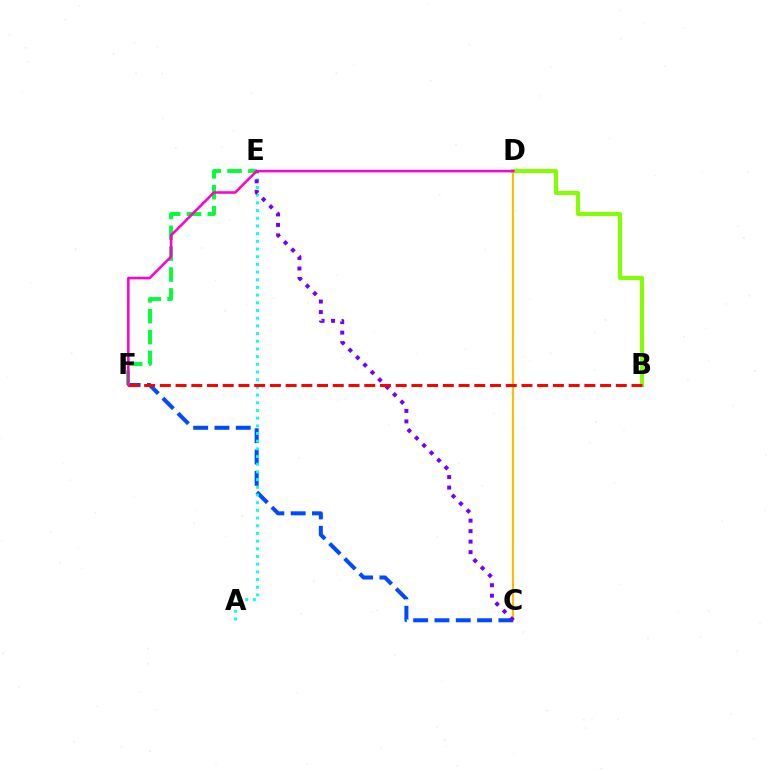{('C', 'F'): [{'color': '#004bff', 'line_style': 'dashed', 'thickness': 2.9}], ('C', 'D'): [{'color': '#ffbd00', 'line_style': 'solid', 'thickness': 1.54}], ('E', 'F'): [{'color': '#00ff39', 'line_style': 'dashed', 'thickness': 2.84}], ('A', 'E'): [{'color': '#00fff6', 'line_style': 'dotted', 'thickness': 2.09}], ('C', 'E'): [{'color': '#7200ff', 'line_style': 'dotted', 'thickness': 2.85}], ('B', 'D'): [{'color': '#84ff00', 'line_style': 'solid', 'thickness': 2.94}], ('B', 'F'): [{'color': '#ff0000', 'line_style': 'dashed', 'thickness': 2.14}], ('D', 'F'): [{'color': '#ff00cf', 'line_style': 'solid', 'thickness': 1.83}]}